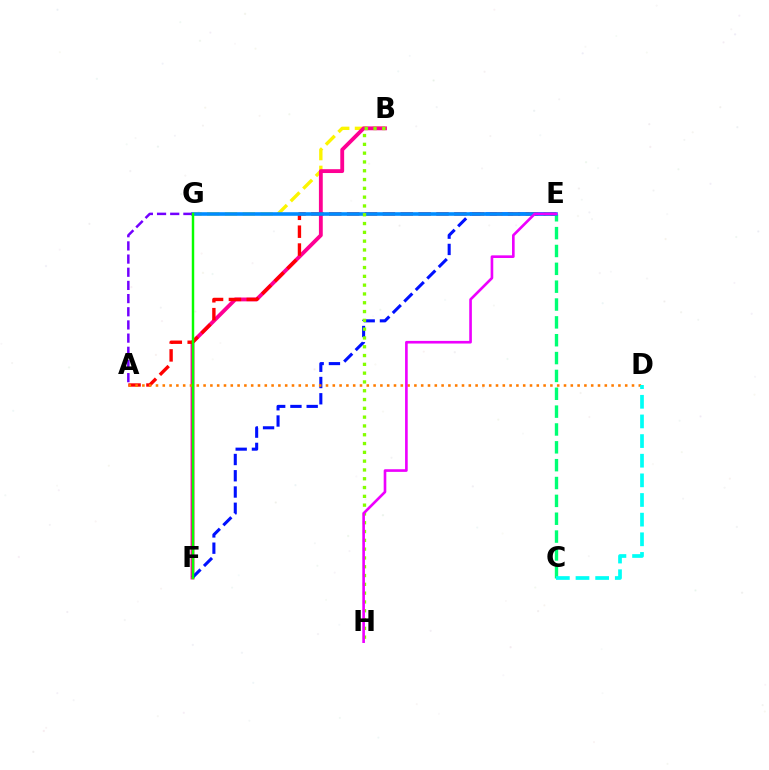{('B', 'G'): [{'color': '#fcf500', 'line_style': 'dashed', 'thickness': 2.42}], ('B', 'F'): [{'color': '#ff0094', 'line_style': 'solid', 'thickness': 2.77}], ('E', 'F'): [{'color': '#0010ff', 'line_style': 'dashed', 'thickness': 2.21}], ('A', 'E'): [{'color': '#ff0000', 'line_style': 'dashed', 'thickness': 2.43}], ('C', 'E'): [{'color': '#00ff74', 'line_style': 'dashed', 'thickness': 2.42}], ('E', 'G'): [{'color': '#008cff', 'line_style': 'solid', 'thickness': 2.59}], ('A', 'D'): [{'color': '#ff7c00', 'line_style': 'dotted', 'thickness': 1.85}], ('B', 'H'): [{'color': '#84ff00', 'line_style': 'dotted', 'thickness': 2.39}], ('E', 'H'): [{'color': '#ee00ff', 'line_style': 'solid', 'thickness': 1.9}], ('A', 'G'): [{'color': '#7200ff', 'line_style': 'dashed', 'thickness': 1.79}], ('C', 'D'): [{'color': '#00fff6', 'line_style': 'dashed', 'thickness': 2.67}], ('F', 'G'): [{'color': '#08ff00', 'line_style': 'solid', 'thickness': 1.76}]}